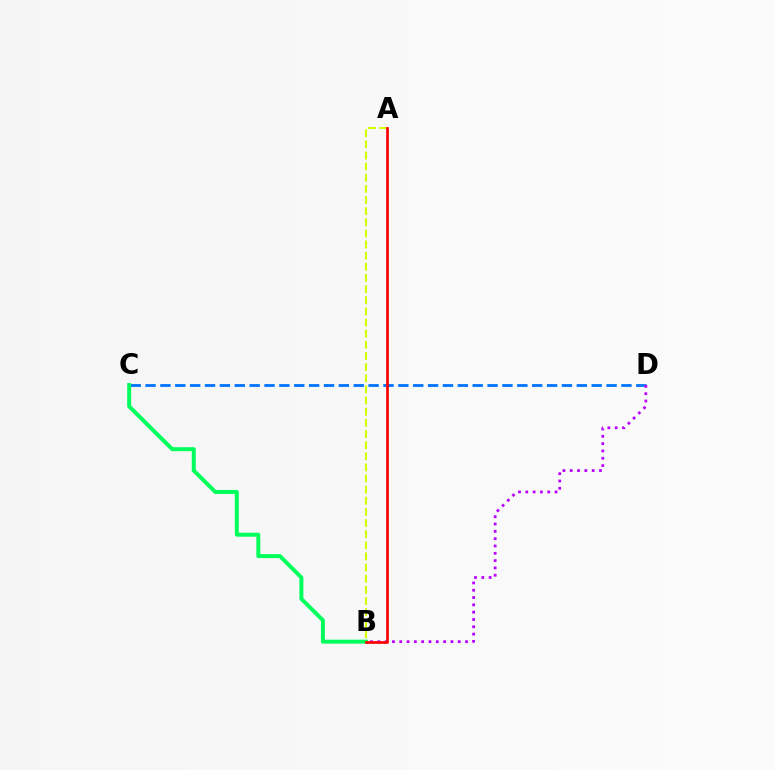{('C', 'D'): [{'color': '#0074ff', 'line_style': 'dashed', 'thickness': 2.02}], ('B', 'C'): [{'color': '#00ff5c', 'line_style': 'solid', 'thickness': 2.86}], ('B', 'D'): [{'color': '#b900ff', 'line_style': 'dotted', 'thickness': 1.99}], ('A', 'B'): [{'color': '#d1ff00', 'line_style': 'dashed', 'thickness': 1.51}, {'color': '#ff0000', 'line_style': 'solid', 'thickness': 1.95}]}